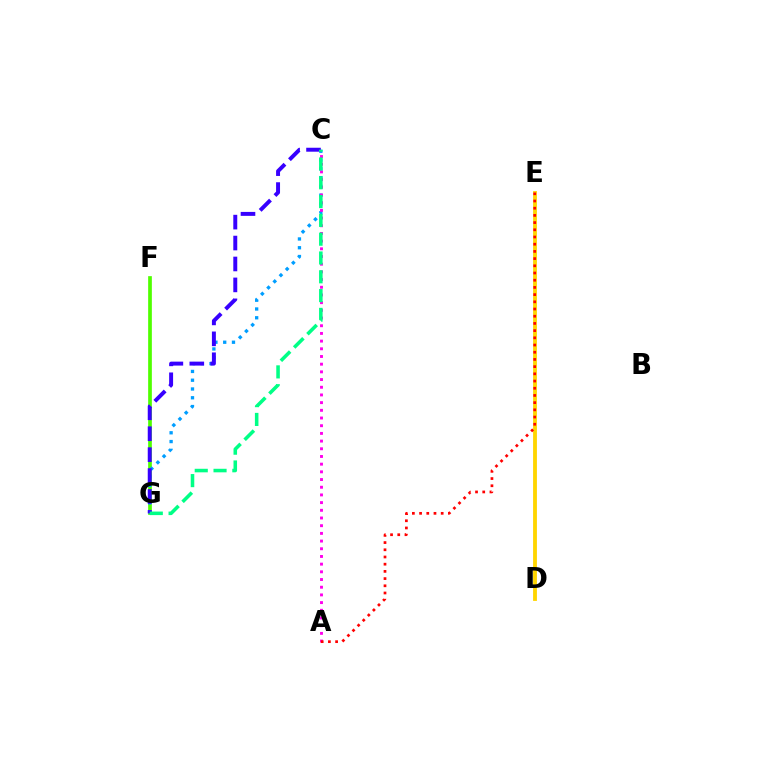{('F', 'G'): [{'color': '#4fff00', 'line_style': 'solid', 'thickness': 2.66}], ('C', 'G'): [{'color': '#009eff', 'line_style': 'dotted', 'thickness': 2.38}, {'color': '#3700ff', 'line_style': 'dashed', 'thickness': 2.84}, {'color': '#00ff86', 'line_style': 'dashed', 'thickness': 2.55}], ('A', 'C'): [{'color': '#ff00ed', 'line_style': 'dotted', 'thickness': 2.09}], ('D', 'E'): [{'color': '#ffd500', 'line_style': 'solid', 'thickness': 2.76}], ('A', 'E'): [{'color': '#ff0000', 'line_style': 'dotted', 'thickness': 1.96}]}